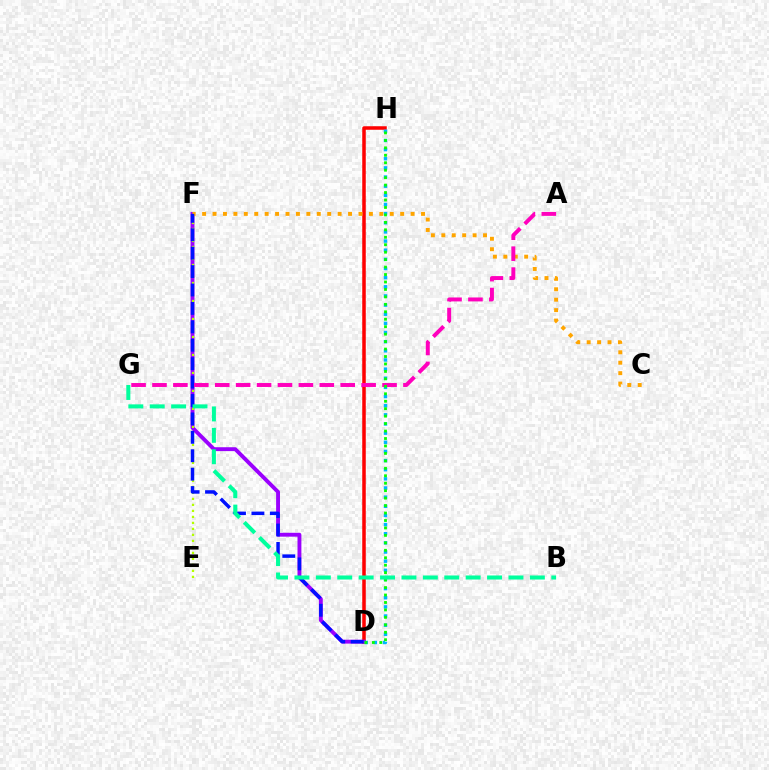{('D', 'H'): [{'color': '#ff0000', 'line_style': 'solid', 'thickness': 2.54}, {'color': '#00b5ff', 'line_style': 'dotted', 'thickness': 2.48}, {'color': '#08ff00', 'line_style': 'dotted', 'thickness': 2.02}], ('D', 'F'): [{'color': '#9b00ff', 'line_style': 'solid', 'thickness': 2.79}, {'color': '#0010ff', 'line_style': 'dashed', 'thickness': 2.5}], ('E', 'F'): [{'color': '#b3ff00', 'line_style': 'dotted', 'thickness': 1.63}], ('C', 'F'): [{'color': '#ffa500', 'line_style': 'dotted', 'thickness': 2.83}], ('A', 'G'): [{'color': '#ff00bd', 'line_style': 'dashed', 'thickness': 2.84}], ('B', 'G'): [{'color': '#00ff9d', 'line_style': 'dashed', 'thickness': 2.91}]}